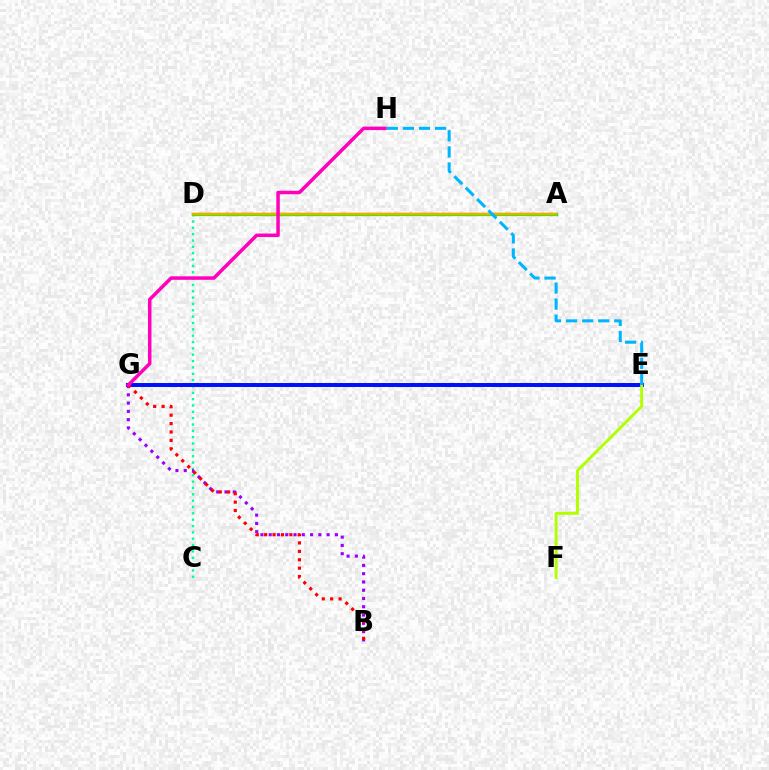{('C', 'D'): [{'color': '#00ff9d', 'line_style': 'dotted', 'thickness': 1.72}], ('E', 'G'): [{'color': '#0010ff', 'line_style': 'solid', 'thickness': 2.85}], ('A', 'D'): [{'color': '#08ff00', 'line_style': 'solid', 'thickness': 2.35}, {'color': '#ffa500', 'line_style': 'solid', 'thickness': 1.79}], ('B', 'G'): [{'color': '#9b00ff', 'line_style': 'dotted', 'thickness': 2.25}, {'color': '#ff0000', 'line_style': 'dotted', 'thickness': 2.28}], ('E', 'F'): [{'color': '#b3ff00', 'line_style': 'solid', 'thickness': 2.11}], ('G', 'H'): [{'color': '#ff00bd', 'line_style': 'solid', 'thickness': 2.52}], ('E', 'H'): [{'color': '#00b5ff', 'line_style': 'dashed', 'thickness': 2.18}]}